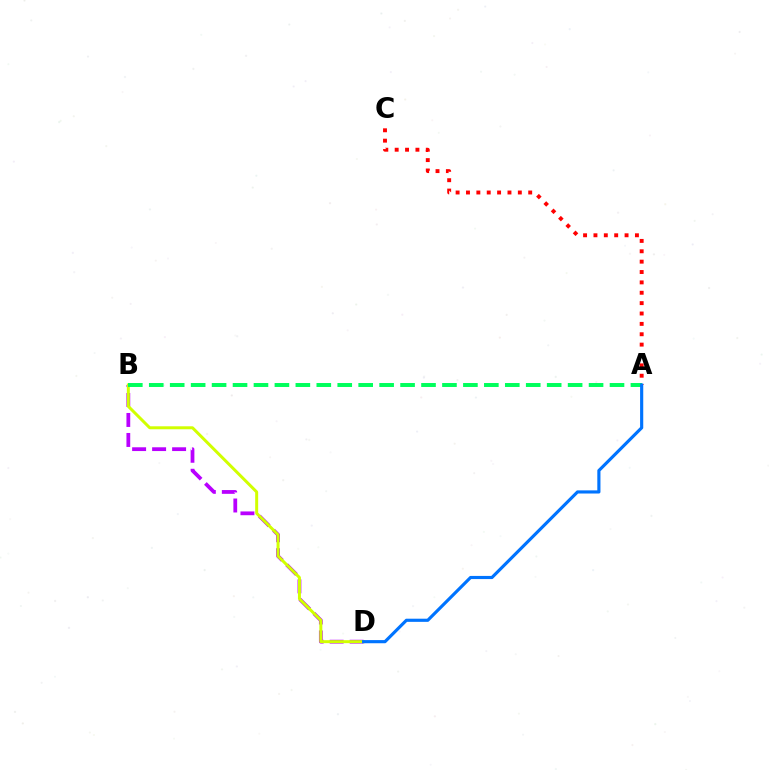{('B', 'D'): [{'color': '#b900ff', 'line_style': 'dashed', 'thickness': 2.72}, {'color': '#d1ff00', 'line_style': 'solid', 'thickness': 2.14}], ('A', 'C'): [{'color': '#ff0000', 'line_style': 'dotted', 'thickness': 2.82}], ('A', 'B'): [{'color': '#00ff5c', 'line_style': 'dashed', 'thickness': 2.85}], ('A', 'D'): [{'color': '#0074ff', 'line_style': 'solid', 'thickness': 2.27}]}